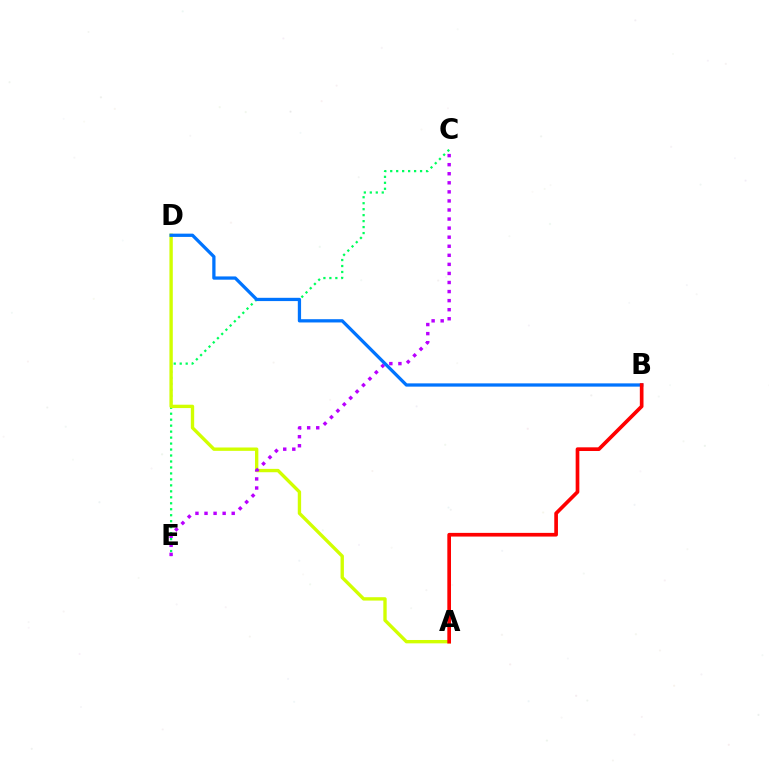{('C', 'E'): [{'color': '#00ff5c', 'line_style': 'dotted', 'thickness': 1.62}, {'color': '#b900ff', 'line_style': 'dotted', 'thickness': 2.46}], ('A', 'D'): [{'color': '#d1ff00', 'line_style': 'solid', 'thickness': 2.42}], ('B', 'D'): [{'color': '#0074ff', 'line_style': 'solid', 'thickness': 2.35}], ('A', 'B'): [{'color': '#ff0000', 'line_style': 'solid', 'thickness': 2.65}]}